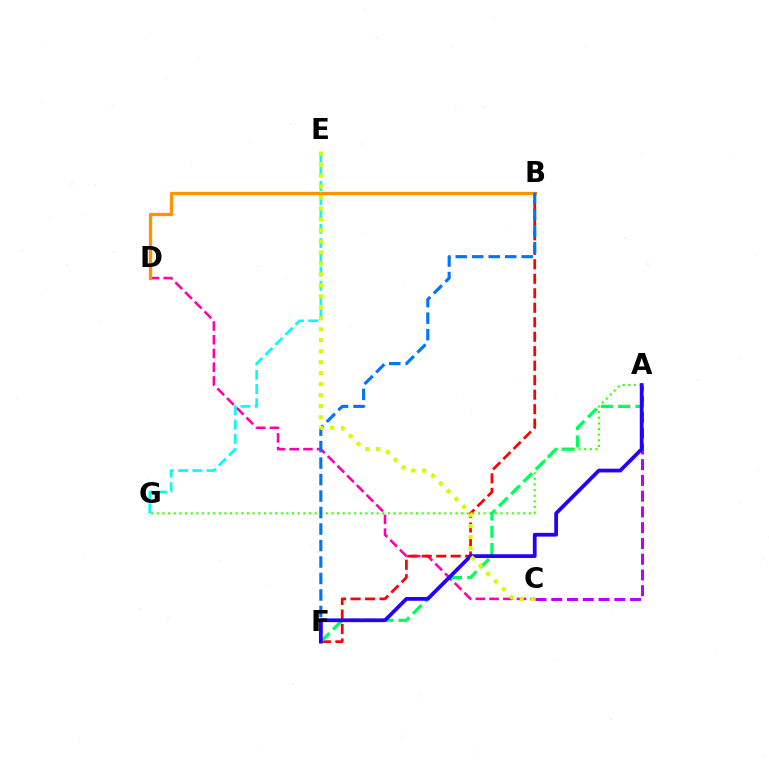{('A', 'G'): [{'color': '#3dff00', 'line_style': 'dotted', 'thickness': 1.53}], ('A', 'C'): [{'color': '#b900ff', 'line_style': 'dashed', 'thickness': 2.14}], ('C', 'D'): [{'color': '#ff00ac', 'line_style': 'dashed', 'thickness': 1.86}], ('B', 'F'): [{'color': '#ff0000', 'line_style': 'dashed', 'thickness': 1.97}, {'color': '#0074ff', 'line_style': 'dashed', 'thickness': 2.24}], ('A', 'F'): [{'color': '#00ff5c', 'line_style': 'dashed', 'thickness': 2.35}, {'color': '#2500ff', 'line_style': 'solid', 'thickness': 2.7}], ('E', 'G'): [{'color': '#00fff6', 'line_style': 'dashed', 'thickness': 1.94}], ('B', 'D'): [{'color': '#ff9400', 'line_style': 'solid', 'thickness': 2.37}], ('C', 'E'): [{'color': '#d1ff00', 'line_style': 'dotted', 'thickness': 2.98}]}